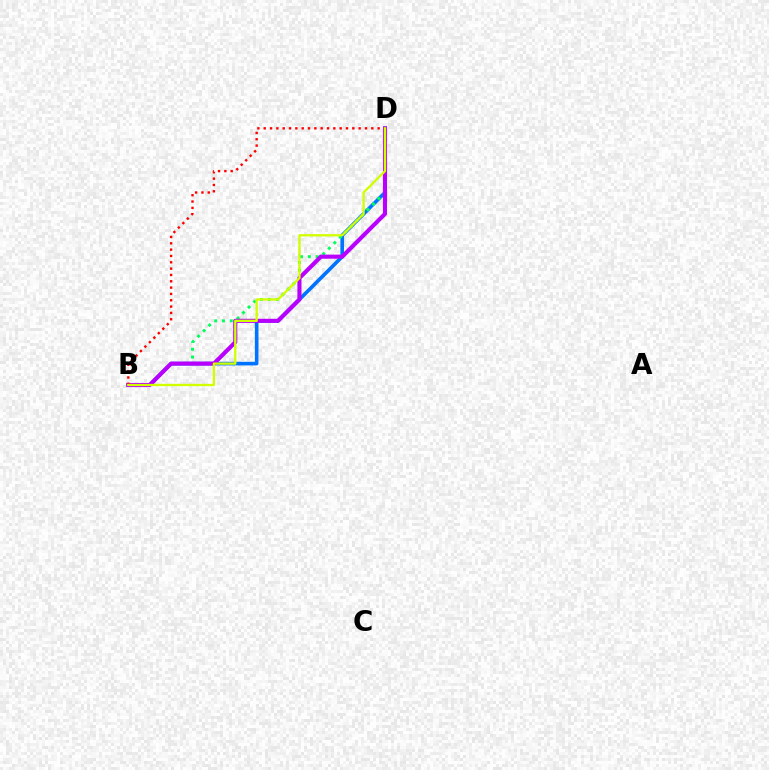{('B', 'D'): [{'color': '#0074ff', 'line_style': 'solid', 'thickness': 2.61}, {'color': '#00ff5c', 'line_style': 'dotted', 'thickness': 2.12}, {'color': '#b900ff', 'line_style': 'solid', 'thickness': 2.95}, {'color': '#ff0000', 'line_style': 'dotted', 'thickness': 1.72}, {'color': '#d1ff00', 'line_style': 'solid', 'thickness': 1.67}]}